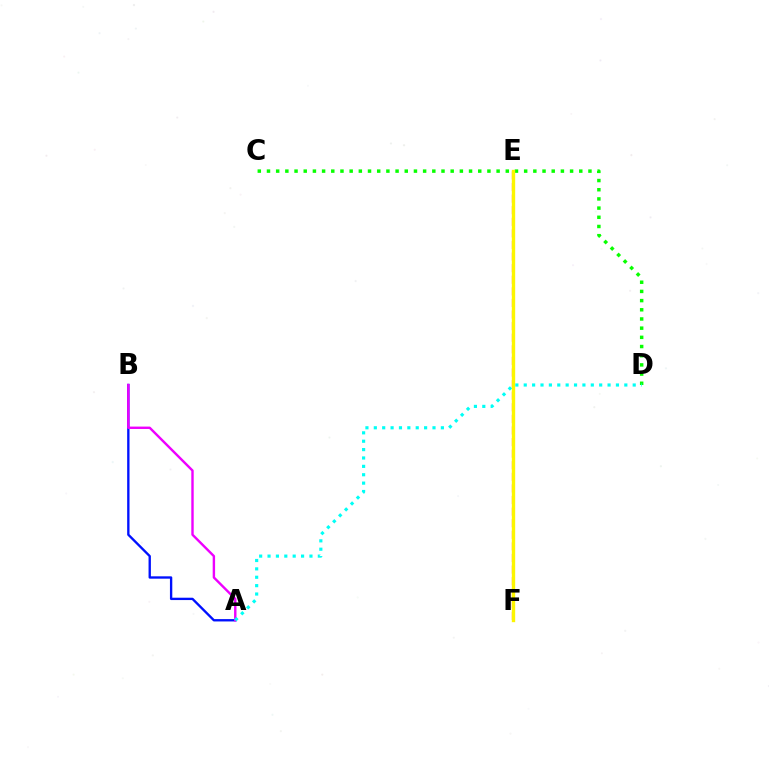{('A', 'B'): [{'color': '#0010ff', 'line_style': 'solid', 'thickness': 1.69}, {'color': '#ee00ff', 'line_style': 'solid', 'thickness': 1.73}], ('E', 'F'): [{'color': '#ff0000', 'line_style': 'dashed', 'thickness': 1.57}, {'color': '#fcf500', 'line_style': 'solid', 'thickness': 2.42}], ('C', 'D'): [{'color': '#08ff00', 'line_style': 'dotted', 'thickness': 2.5}], ('A', 'D'): [{'color': '#00fff6', 'line_style': 'dotted', 'thickness': 2.28}]}